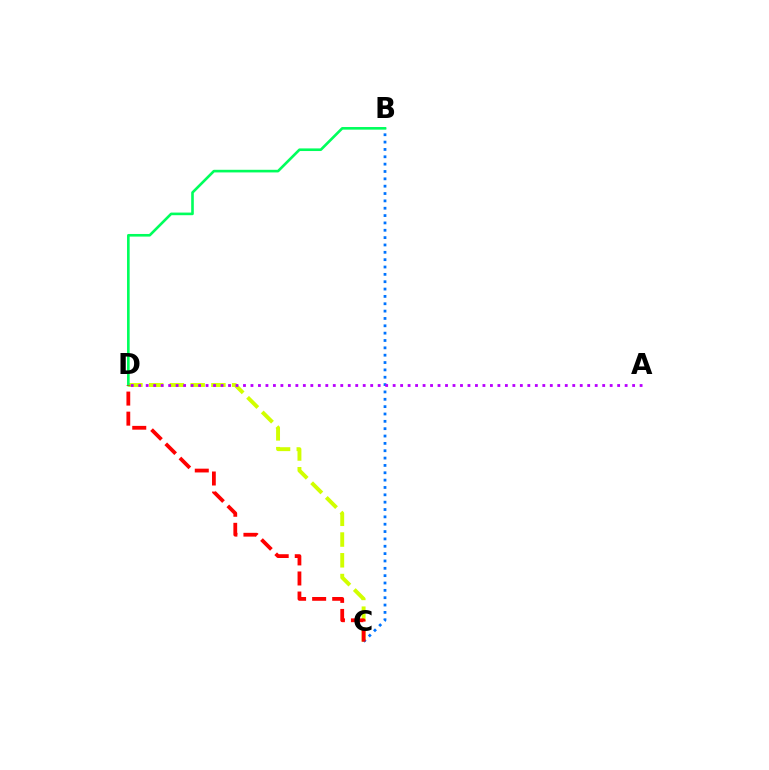{('C', 'D'): [{'color': '#d1ff00', 'line_style': 'dashed', 'thickness': 2.82}, {'color': '#ff0000', 'line_style': 'dashed', 'thickness': 2.72}], ('B', 'C'): [{'color': '#0074ff', 'line_style': 'dotted', 'thickness': 2.0}], ('A', 'D'): [{'color': '#b900ff', 'line_style': 'dotted', 'thickness': 2.03}], ('B', 'D'): [{'color': '#00ff5c', 'line_style': 'solid', 'thickness': 1.89}]}